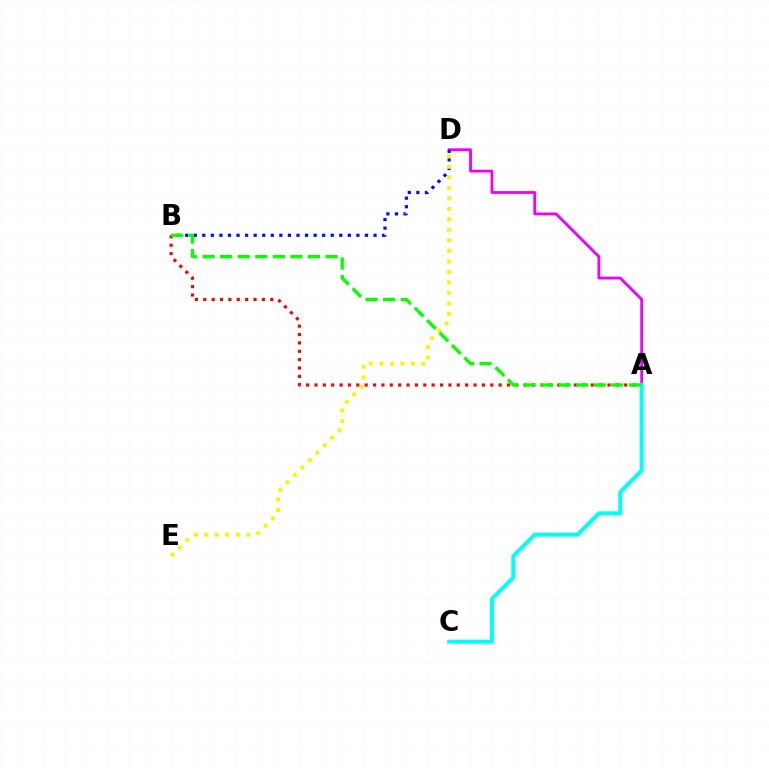{('A', 'D'): [{'color': '#ee00ff', 'line_style': 'solid', 'thickness': 2.03}], ('B', 'D'): [{'color': '#0010ff', 'line_style': 'dotted', 'thickness': 2.33}], ('A', 'B'): [{'color': '#ff0000', 'line_style': 'dotted', 'thickness': 2.27}, {'color': '#08ff00', 'line_style': 'dashed', 'thickness': 2.39}], ('A', 'C'): [{'color': '#00fff6', 'line_style': 'solid', 'thickness': 2.87}], ('D', 'E'): [{'color': '#fcf500', 'line_style': 'dotted', 'thickness': 2.85}]}